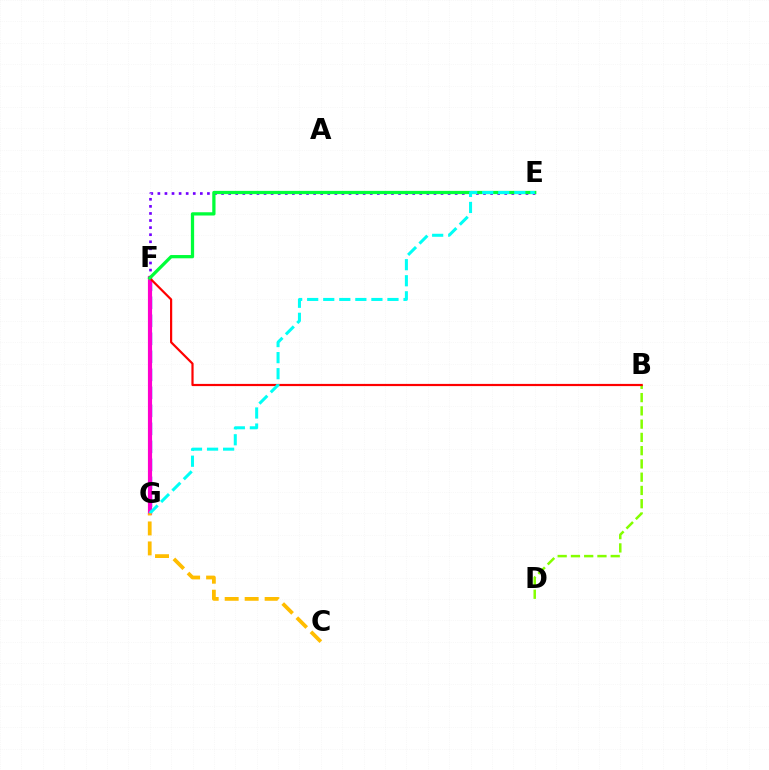{('B', 'D'): [{'color': '#84ff00', 'line_style': 'dashed', 'thickness': 1.8}], ('F', 'G'): [{'color': '#004bff', 'line_style': 'dashed', 'thickness': 2.45}, {'color': '#ff00cf', 'line_style': 'solid', 'thickness': 2.99}], ('E', 'F'): [{'color': '#7200ff', 'line_style': 'dotted', 'thickness': 1.92}, {'color': '#00ff39', 'line_style': 'solid', 'thickness': 2.35}], ('B', 'F'): [{'color': '#ff0000', 'line_style': 'solid', 'thickness': 1.58}], ('E', 'G'): [{'color': '#00fff6', 'line_style': 'dashed', 'thickness': 2.18}], ('C', 'G'): [{'color': '#ffbd00', 'line_style': 'dashed', 'thickness': 2.71}]}